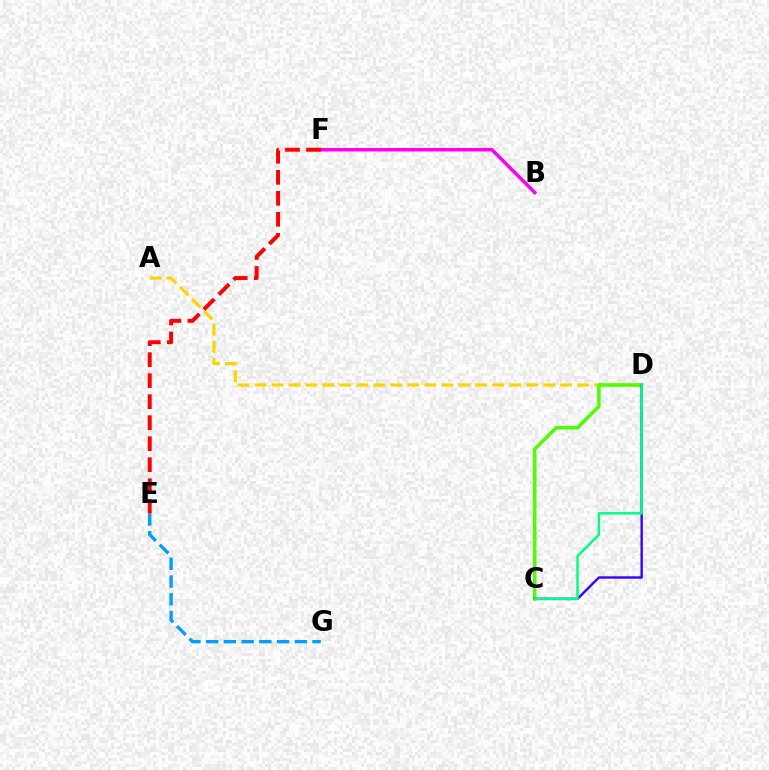{('A', 'D'): [{'color': '#ffd500', 'line_style': 'dashed', 'thickness': 2.31}], ('C', 'D'): [{'color': '#4fff00', 'line_style': 'solid', 'thickness': 2.53}, {'color': '#3700ff', 'line_style': 'solid', 'thickness': 1.72}, {'color': '#00ff86', 'line_style': 'solid', 'thickness': 1.79}], ('E', 'G'): [{'color': '#009eff', 'line_style': 'dashed', 'thickness': 2.41}], ('B', 'F'): [{'color': '#ff00ed', 'line_style': 'solid', 'thickness': 2.52}], ('E', 'F'): [{'color': '#ff0000', 'line_style': 'dashed', 'thickness': 2.85}]}